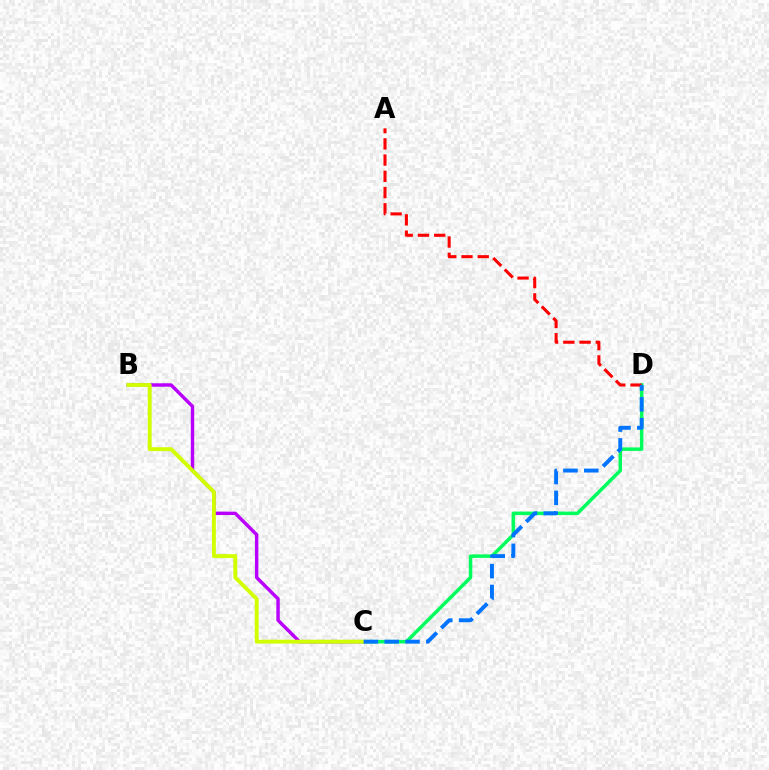{('B', 'C'): [{'color': '#b900ff', 'line_style': 'solid', 'thickness': 2.47}, {'color': '#d1ff00', 'line_style': 'solid', 'thickness': 2.79}], ('C', 'D'): [{'color': '#00ff5c', 'line_style': 'solid', 'thickness': 2.52}, {'color': '#0074ff', 'line_style': 'dashed', 'thickness': 2.83}], ('A', 'D'): [{'color': '#ff0000', 'line_style': 'dashed', 'thickness': 2.21}]}